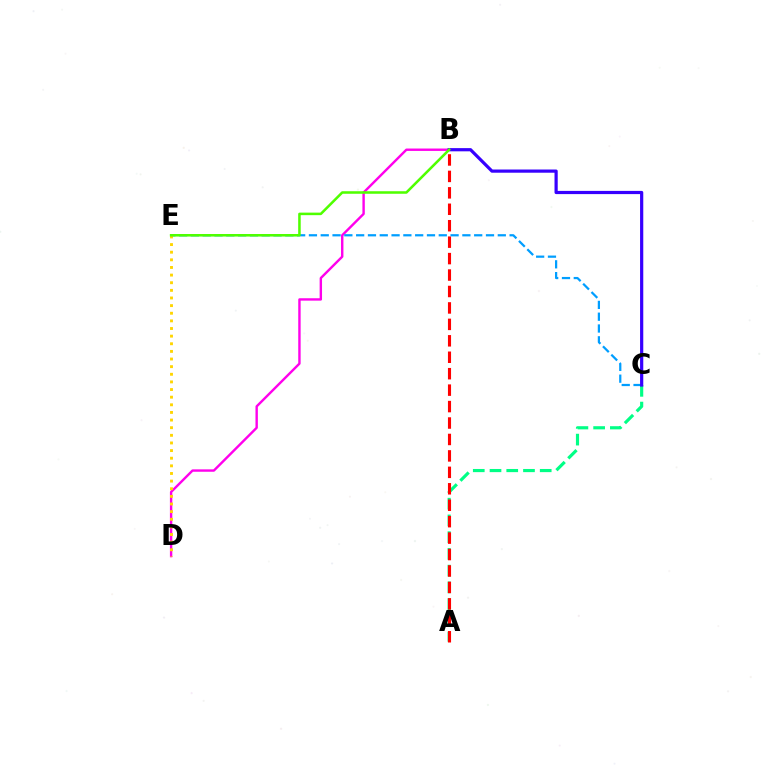{('A', 'C'): [{'color': '#00ff86', 'line_style': 'dashed', 'thickness': 2.27}], ('B', 'D'): [{'color': '#ff00ed', 'line_style': 'solid', 'thickness': 1.73}], ('A', 'B'): [{'color': '#ff0000', 'line_style': 'dashed', 'thickness': 2.23}], ('C', 'E'): [{'color': '#009eff', 'line_style': 'dashed', 'thickness': 1.6}], ('D', 'E'): [{'color': '#ffd500', 'line_style': 'dotted', 'thickness': 2.07}], ('B', 'C'): [{'color': '#3700ff', 'line_style': 'solid', 'thickness': 2.31}], ('B', 'E'): [{'color': '#4fff00', 'line_style': 'solid', 'thickness': 1.83}]}